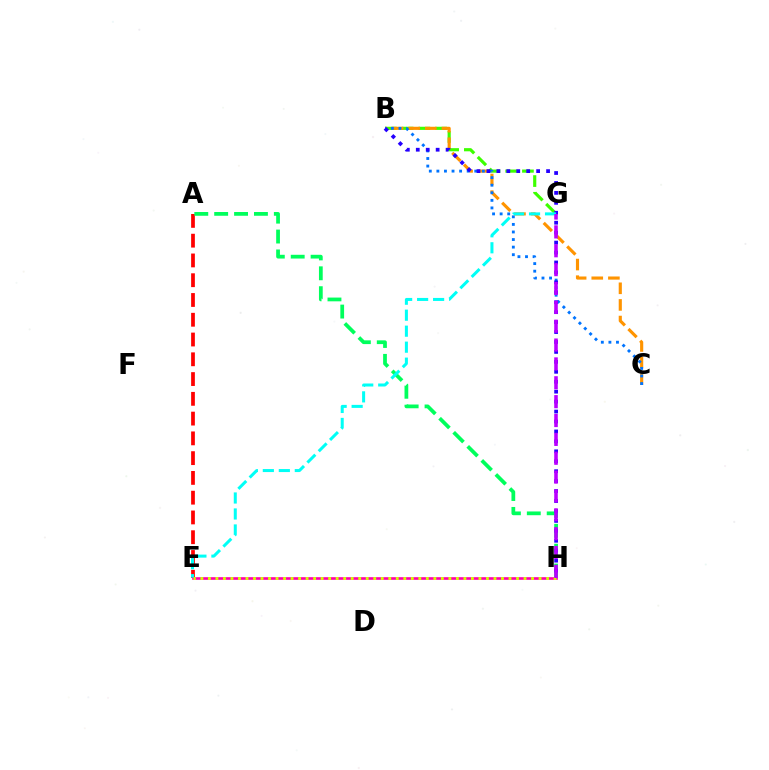{('B', 'G'): [{'color': '#3dff00', 'line_style': 'dashed', 'thickness': 2.27}], ('A', 'E'): [{'color': '#ff0000', 'line_style': 'dashed', 'thickness': 2.69}], ('B', 'C'): [{'color': '#ff9400', 'line_style': 'dashed', 'thickness': 2.26}, {'color': '#0074ff', 'line_style': 'dotted', 'thickness': 2.06}], ('A', 'H'): [{'color': '#00ff5c', 'line_style': 'dashed', 'thickness': 2.7}], ('E', 'H'): [{'color': '#ff00ac', 'line_style': 'solid', 'thickness': 1.91}, {'color': '#d1ff00', 'line_style': 'dotted', 'thickness': 2.04}], ('B', 'H'): [{'color': '#2500ff', 'line_style': 'dotted', 'thickness': 2.7}], ('E', 'G'): [{'color': '#00fff6', 'line_style': 'dashed', 'thickness': 2.17}], ('G', 'H'): [{'color': '#b900ff', 'line_style': 'dashed', 'thickness': 2.56}]}